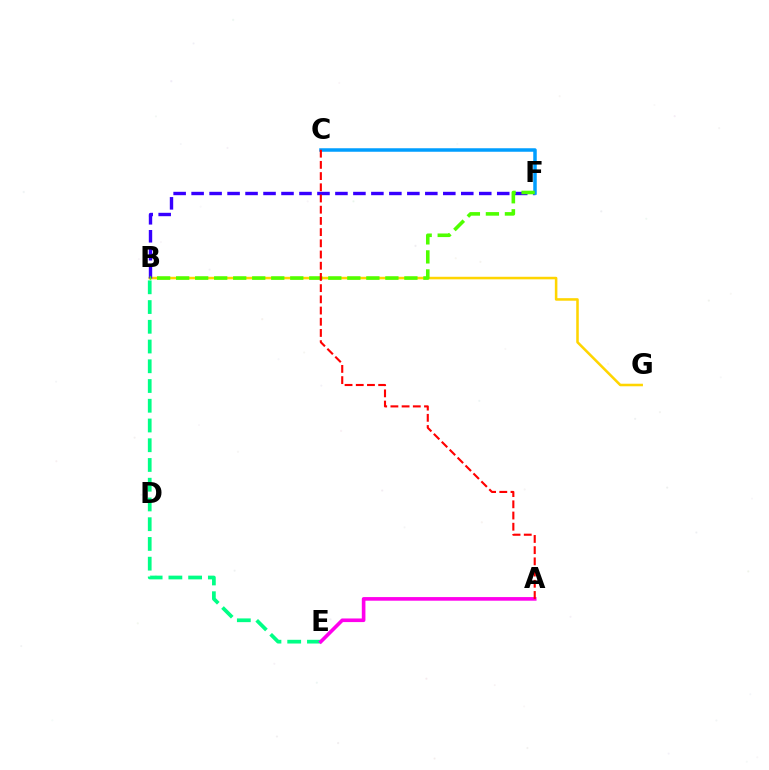{('B', 'G'): [{'color': '#ffd500', 'line_style': 'solid', 'thickness': 1.84}], ('B', 'F'): [{'color': '#3700ff', 'line_style': 'dashed', 'thickness': 2.44}, {'color': '#4fff00', 'line_style': 'dashed', 'thickness': 2.58}], ('C', 'F'): [{'color': '#009eff', 'line_style': 'solid', 'thickness': 2.52}], ('B', 'E'): [{'color': '#00ff86', 'line_style': 'dashed', 'thickness': 2.68}], ('A', 'E'): [{'color': '#ff00ed', 'line_style': 'solid', 'thickness': 2.61}], ('A', 'C'): [{'color': '#ff0000', 'line_style': 'dashed', 'thickness': 1.52}]}